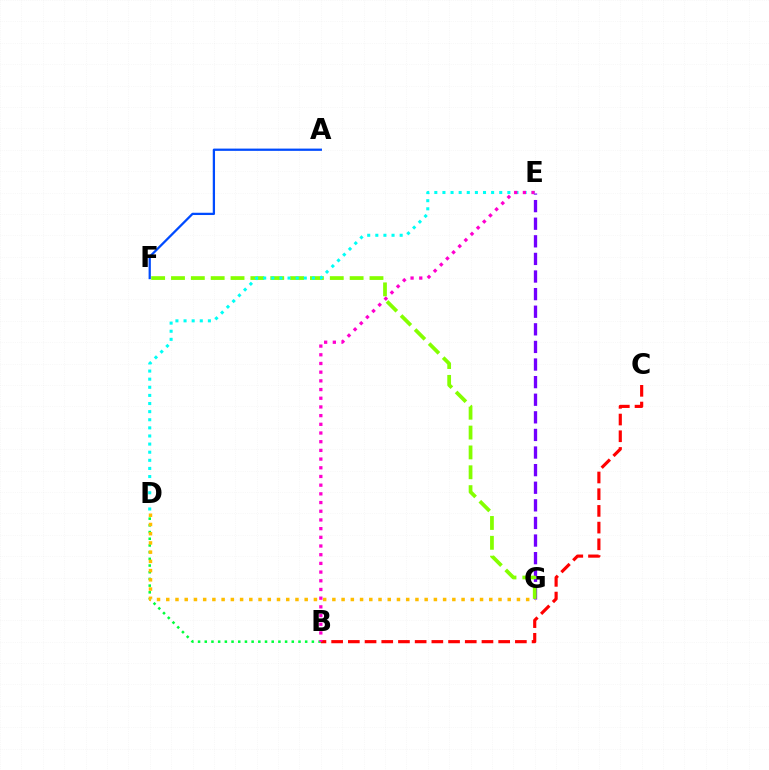{('E', 'G'): [{'color': '#7200ff', 'line_style': 'dashed', 'thickness': 2.39}], ('B', 'D'): [{'color': '#00ff39', 'line_style': 'dotted', 'thickness': 1.82}], ('A', 'F'): [{'color': '#004bff', 'line_style': 'solid', 'thickness': 1.63}], ('F', 'G'): [{'color': '#84ff00', 'line_style': 'dashed', 'thickness': 2.7}], ('D', 'E'): [{'color': '#00fff6', 'line_style': 'dotted', 'thickness': 2.2}], ('B', 'C'): [{'color': '#ff0000', 'line_style': 'dashed', 'thickness': 2.27}], ('D', 'G'): [{'color': '#ffbd00', 'line_style': 'dotted', 'thickness': 2.51}], ('B', 'E'): [{'color': '#ff00cf', 'line_style': 'dotted', 'thickness': 2.36}]}